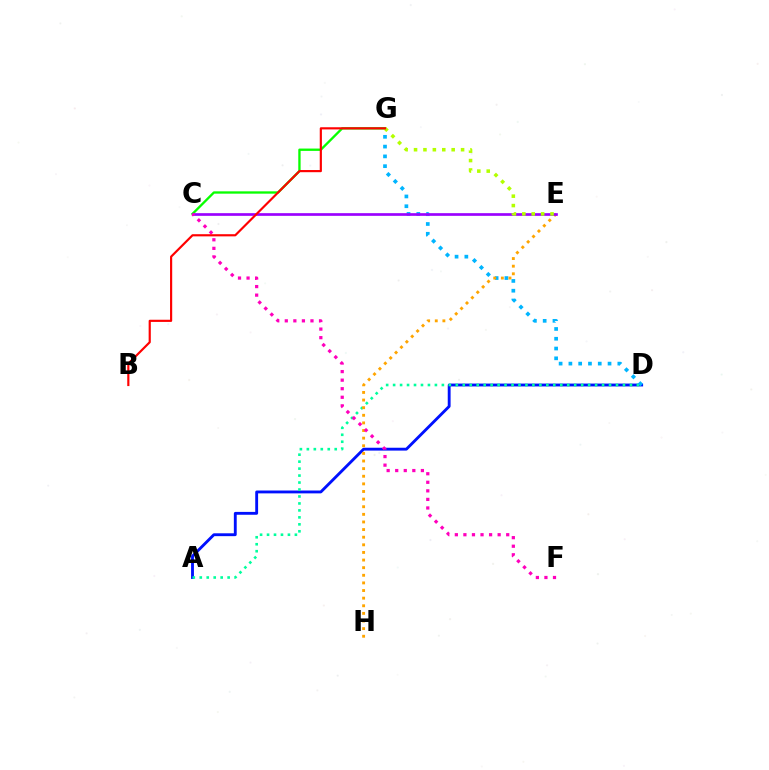{('A', 'D'): [{'color': '#0010ff', 'line_style': 'solid', 'thickness': 2.06}, {'color': '#00ff9d', 'line_style': 'dotted', 'thickness': 1.89}], ('C', 'G'): [{'color': '#08ff00', 'line_style': 'solid', 'thickness': 1.68}], ('D', 'G'): [{'color': '#00b5ff', 'line_style': 'dotted', 'thickness': 2.66}], ('E', 'H'): [{'color': '#ffa500', 'line_style': 'dotted', 'thickness': 2.07}], ('C', 'E'): [{'color': '#9b00ff', 'line_style': 'solid', 'thickness': 1.93}], ('E', 'G'): [{'color': '#b3ff00', 'line_style': 'dotted', 'thickness': 2.56}], ('C', 'F'): [{'color': '#ff00bd', 'line_style': 'dotted', 'thickness': 2.33}], ('B', 'G'): [{'color': '#ff0000', 'line_style': 'solid', 'thickness': 1.56}]}